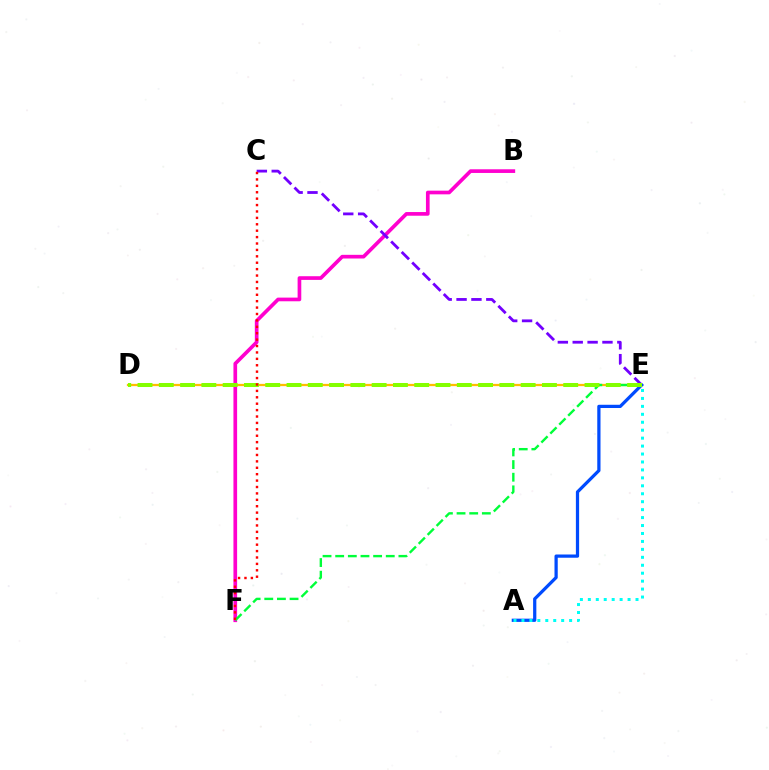{('B', 'F'): [{'color': '#ff00cf', 'line_style': 'solid', 'thickness': 2.65}], ('D', 'E'): [{'color': '#ffbd00', 'line_style': 'solid', 'thickness': 1.63}, {'color': '#84ff00', 'line_style': 'dashed', 'thickness': 2.89}], ('C', 'E'): [{'color': '#7200ff', 'line_style': 'dashed', 'thickness': 2.02}], ('A', 'E'): [{'color': '#004bff', 'line_style': 'solid', 'thickness': 2.33}, {'color': '#00fff6', 'line_style': 'dotted', 'thickness': 2.16}], ('E', 'F'): [{'color': '#00ff39', 'line_style': 'dashed', 'thickness': 1.72}], ('C', 'F'): [{'color': '#ff0000', 'line_style': 'dotted', 'thickness': 1.74}]}